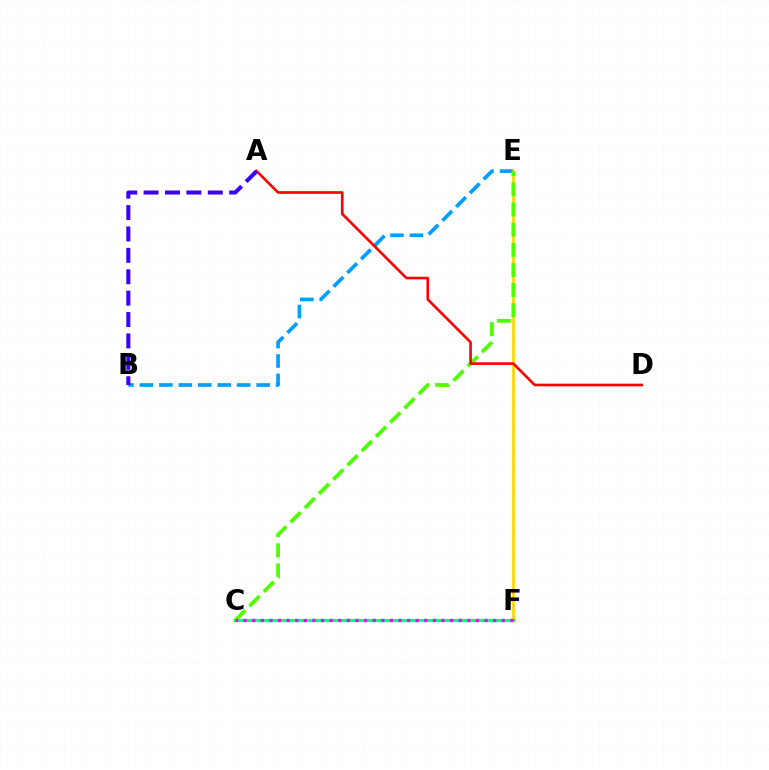{('B', 'E'): [{'color': '#009eff', 'line_style': 'dashed', 'thickness': 2.64}], ('E', 'F'): [{'color': '#ffd500', 'line_style': 'solid', 'thickness': 1.92}], ('C', 'E'): [{'color': '#4fff00', 'line_style': 'dashed', 'thickness': 2.74}], ('A', 'D'): [{'color': '#ff0000', 'line_style': 'solid', 'thickness': 1.9}], ('A', 'B'): [{'color': '#3700ff', 'line_style': 'dashed', 'thickness': 2.91}], ('C', 'F'): [{'color': '#00ff86', 'line_style': 'solid', 'thickness': 2.3}, {'color': '#ff00ed', 'line_style': 'dotted', 'thickness': 2.34}]}